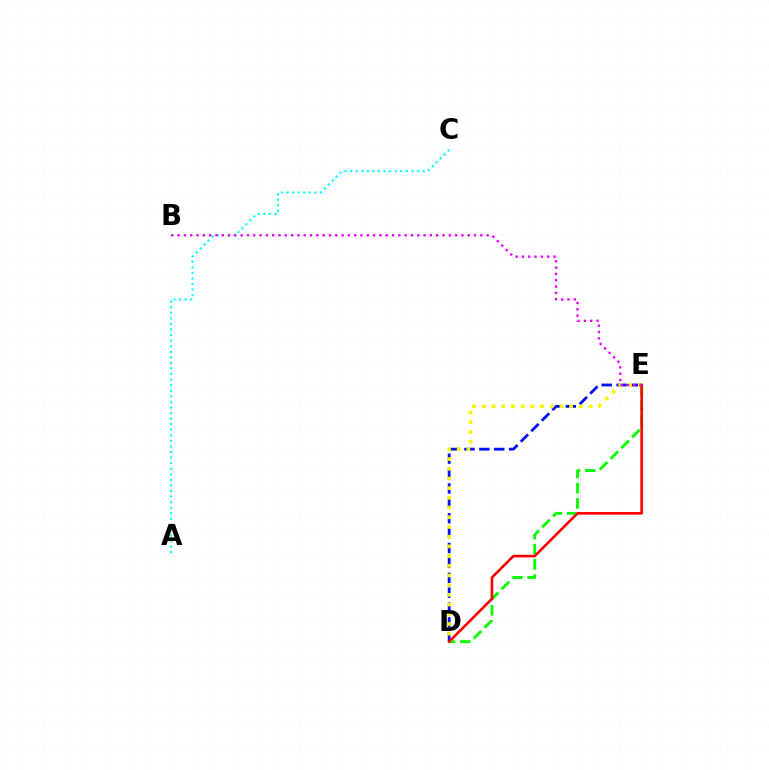{('D', 'E'): [{'color': '#0010ff', 'line_style': 'dashed', 'thickness': 2.02}, {'color': '#fcf500', 'line_style': 'dotted', 'thickness': 2.64}, {'color': '#08ff00', 'line_style': 'dashed', 'thickness': 2.07}, {'color': '#ff0000', 'line_style': 'solid', 'thickness': 1.89}], ('A', 'C'): [{'color': '#00fff6', 'line_style': 'dotted', 'thickness': 1.51}], ('B', 'E'): [{'color': '#ee00ff', 'line_style': 'dotted', 'thickness': 1.71}]}